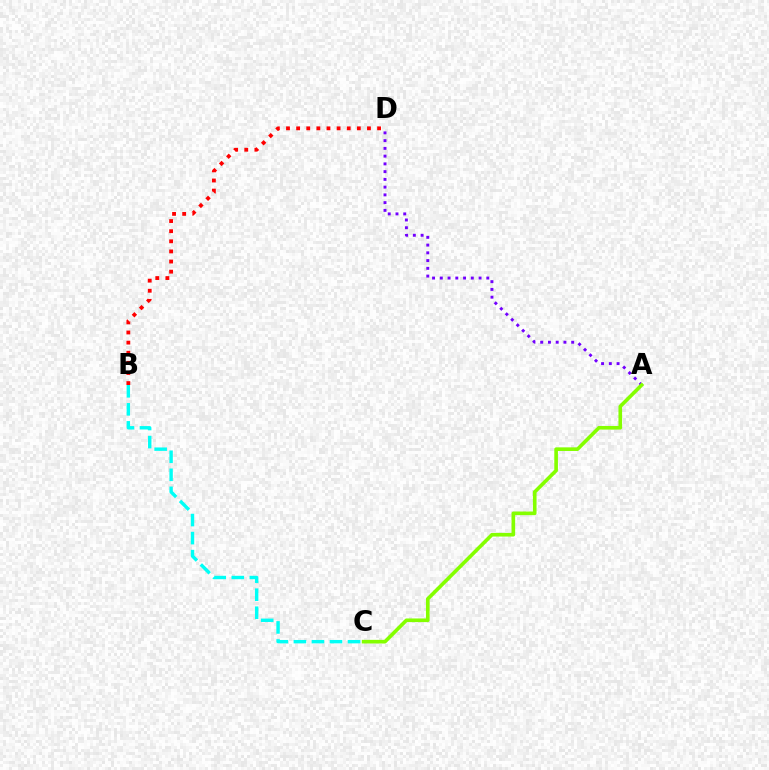{('B', 'C'): [{'color': '#00fff6', 'line_style': 'dashed', 'thickness': 2.45}], ('B', 'D'): [{'color': '#ff0000', 'line_style': 'dotted', 'thickness': 2.75}], ('A', 'D'): [{'color': '#7200ff', 'line_style': 'dotted', 'thickness': 2.11}], ('A', 'C'): [{'color': '#84ff00', 'line_style': 'solid', 'thickness': 2.62}]}